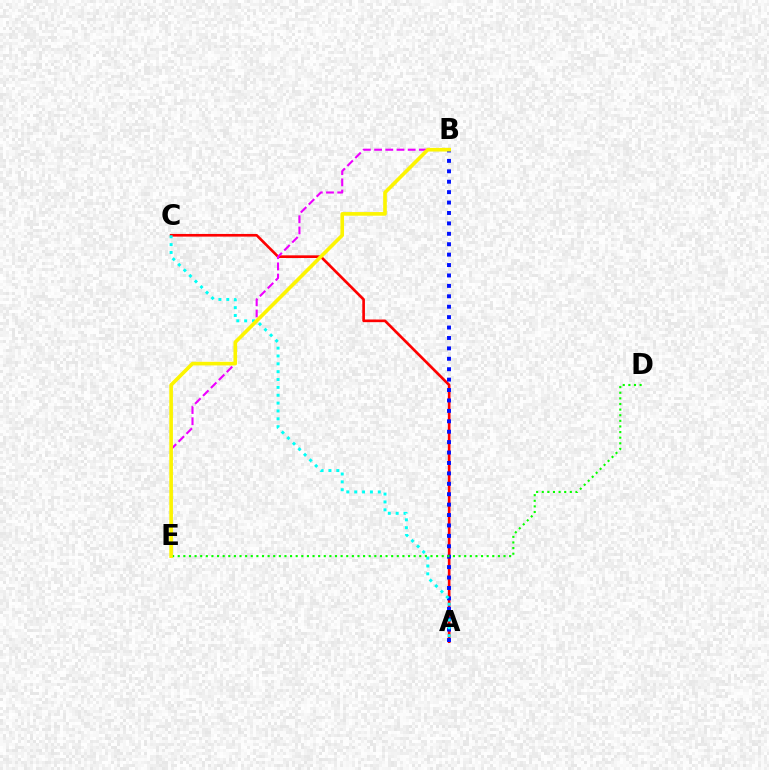{('A', 'C'): [{'color': '#ff0000', 'line_style': 'solid', 'thickness': 1.91}, {'color': '#00fff6', 'line_style': 'dotted', 'thickness': 2.13}], ('A', 'B'): [{'color': '#0010ff', 'line_style': 'dotted', 'thickness': 2.83}], ('B', 'E'): [{'color': '#ee00ff', 'line_style': 'dashed', 'thickness': 1.52}, {'color': '#fcf500', 'line_style': 'solid', 'thickness': 2.62}], ('D', 'E'): [{'color': '#08ff00', 'line_style': 'dotted', 'thickness': 1.53}]}